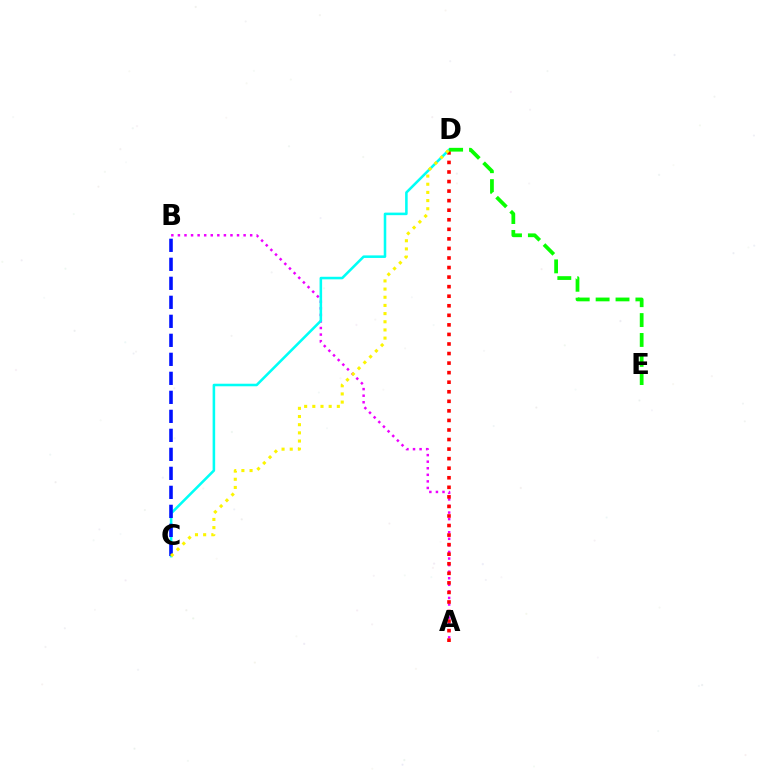{('A', 'B'): [{'color': '#ee00ff', 'line_style': 'dotted', 'thickness': 1.78}], ('C', 'D'): [{'color': '#00fff6', 'line_style': 'solid', 'thickness': 1.84}, {'color': '#fcf500', 'line_style': 'dotted', 'thickness': 2.22}], ('A', 'D'): [{'color': '#ff0000', 'line_style': 'dotted', 'thickness': 2.6}], ('B', 'C'): [{'color': '#0010ff', 'line_style': 'dashed', 'thickness': 2.58}], ('D', 'E'): [{'color': '#08ff00', 'line_style': 'dashed', 'thickness': 2.7}]}